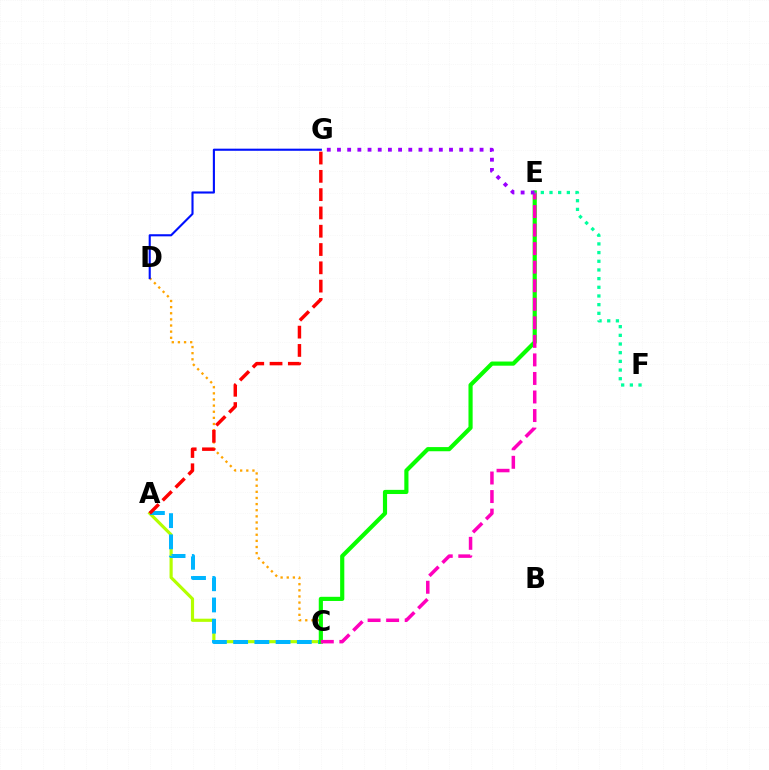{('A', 'C'): [{'color': '#b3ff00', 'line_style': 'solid', 'thickness': 2.28}, {'color': '#00b5ff', 'line_style': 'dashed', 'thickness': 2.88}], ('C', 'D'): [{'color': '#ffa500', 'line_style': 'dotted', 'thickness': 1.67}], ('D', 'G'): [{'color': '#0010ff', 'line_style': 'solid', 'thickness': 1.52}], ('A', 'G'): [{'color': '#ff0000', 'line_style': 'dashed', 'thickness': 2.49}], ('C', 'E'): [{'color': '#08ff00', 'line_style': 'solid', 'thickness': 3.0}, {'color': '#ff00bd', 'line_style': 'dashed', 'thickness': 2.52}], ('E', 'G'): [{'color': '#9b00ff', 'line_style': 'dotted', 'thickness': 2.77}], ('E', 'F'): [{'color': '#00ff9d', 'line_style': 'dotted', 'thickness': 2.36}]}